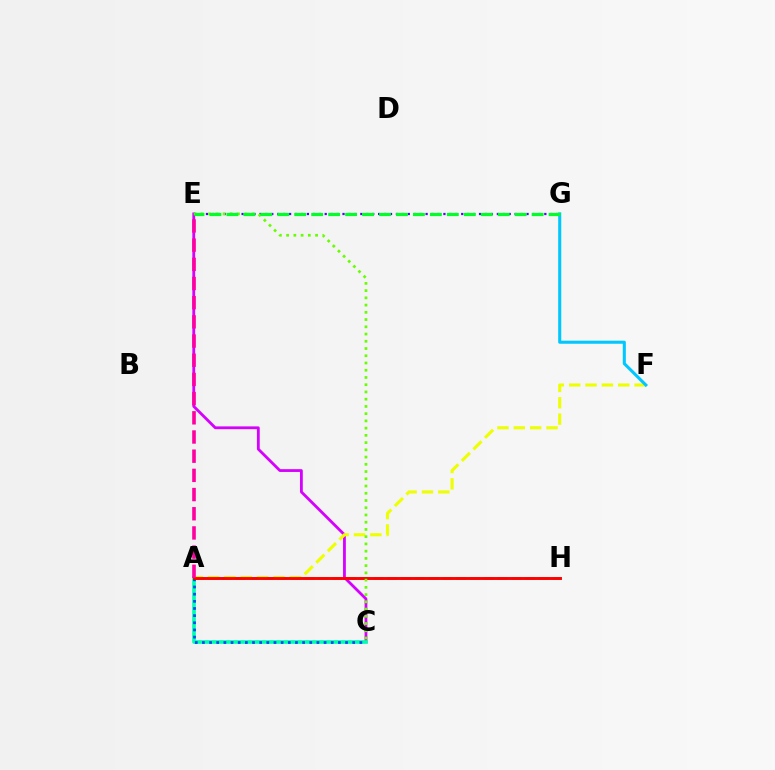{('E', 'G'): [{'color': '#4f00ff', 'line_style': 'dotted', 'thickness': 1.61}, {'color': '#00ff27', 'line_style': 'dashed', 'thickness': 2.3}], ('C', 'E'): [{'color': '#d600ff', 'line_style': 'solid', 'thickness': 2.02}, {'color': '#66ff00', 'line_style': 'dotted', 'thickness': 1.97}], ('A', 'C'): [{'color': '#00ffaf', 'line_style': 'solid', 'thickness': 2.65}, {'color': '#003fff', 'line_style': 'dotted', 'thickness': 1.94}], ('A', 'H'): [{'color': '#ff8800', 'line_style': 'dashed', 'thickness': 1.87}, {'color': '#ff0000', 'line_style': 'solid', 'thickness': 2.1}], ('A', 'F'): [{'color': '#eeff00', 'line_style': 'dashed', 'thickness': 2.22}], ('A', 'E'): [{'color': '#ff00a0', 'line_style': 'dashed', 'thickness': 2.61}], ('F', 'G'): [{'color': '#00c7ff', 'line_style': 'solid', 'thickness': 2.21}]}